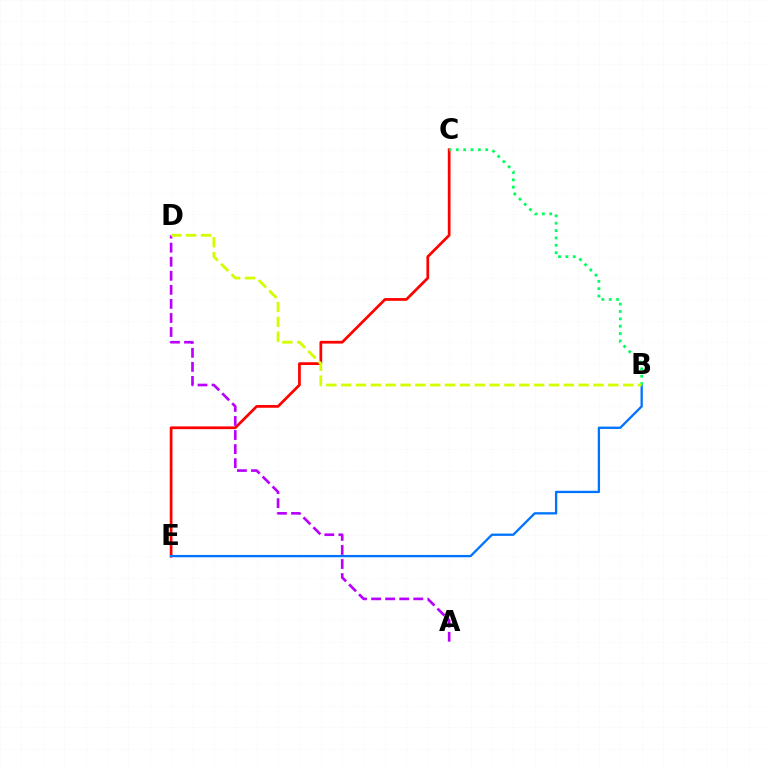{('C', 'E'): [{'color': '#ff0000', 'line_style': 'solid', 'thickness': 1.97}], ('B', 'E'): [{'color': '#0074ff', 'line_style': 'solid', 'thickness': 1.66}], ('A', 'D'): [{'color': '#b900ff', 'line_style': 'dashed', 'thickness': 1.91}], ('B', 'C'): [{'color': '#00ff5c', 'line_style': 'dotted', 'thickness': 2.0}], ('B', 'D'): [{'color': '#d1ff00', 'line_style': 'dashed', 'thickness': 2.02}]}